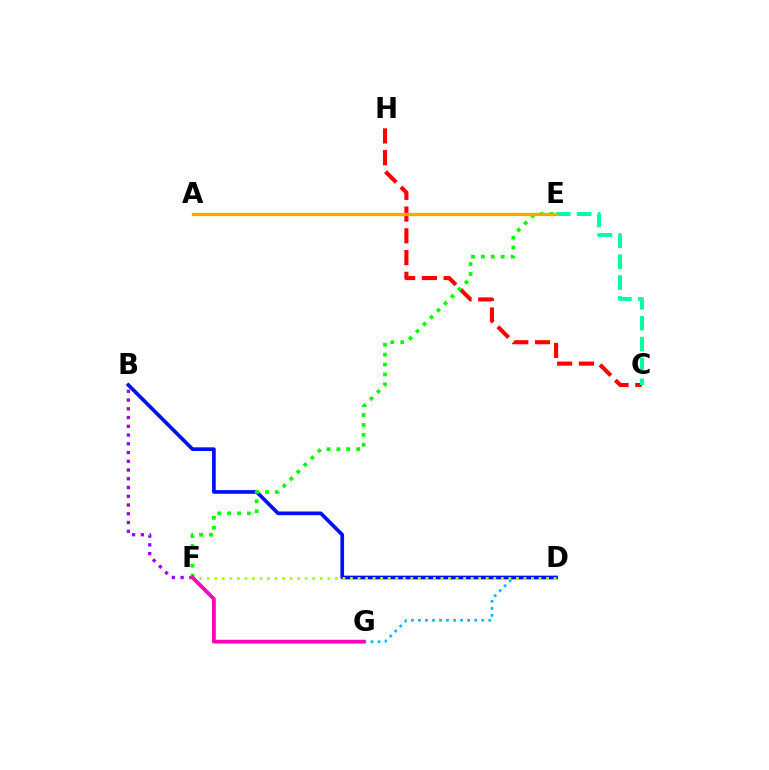{('C', 'H'): [{'color': '#ff0000', 'line_style': 'dashed', 'thickness': 2.95}], ('D', 'G'): [{'color': '#00b5ff', 'line_style': 'dotted', 'thickness': 1.91}], ('B', 'D'): [{'color': '#0010ff', 'line_style': 'solid', 'thickness': 2.66}], ('B', 'F'): [{'color': '#9b00ff', 'line_style': 'dotted', 'thickness': 2.38}], ('C', 'E'): [{'color': '#00ff9d', 'line_style': 'dashed', 'thickness': 2.84}], ('D', 'F'): [{'color': '#b3ff00', 'line_style': 'dotted', 'thickness': 2.05}], ('E', 'F'): [{'color': '#08ff00', 'line_style': 'dotted', 'thickness': 2.69}], ('F', 'G'): [{'color': '#ff00bd', 'line_style': 'solid', 'thickness': 2.74}], ('A', 'E'): [{'color': '#ffa500', 'line_style': 'solid', 'thickness': 2.39}]}